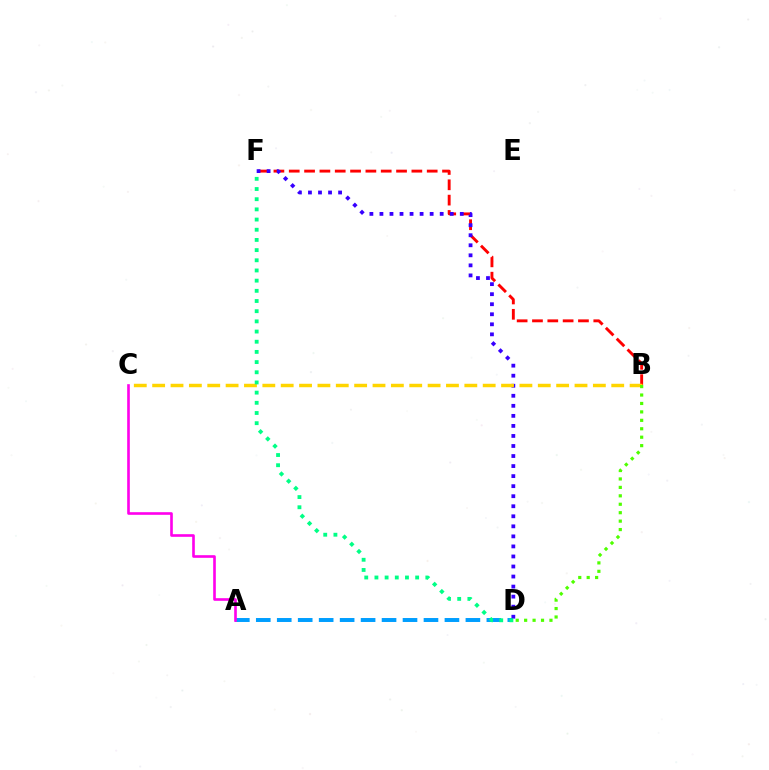{('B', 'F'): [{'color': '#ff0000', 'line_style': 'dashed', 'thickness': 2.08}], ('A', 'D'): [{'color': '#009eff', 'line_style': 'dashed', 'thickness': 2.85}], ('D', 'F'): [{'color': '#3700ff', 'line_style': 'dotted', 'thickness': 2.73}, {'color': '#00ff86', 'line_style': 'dotted', 'thickness': 2.77}], ('A', 'C'): [{'color': '#ff00ed', 'line_style': 'solid', 'thickness': 1.9}], ('B', 'C'): [{'color': '#ffd500', 'line_style': 'dashed', 'thickness': 2.49}], ('B', 'D'): [{'color': '#4fff00', 'line_style': 'dotted', 'thickness': 2.29}]}